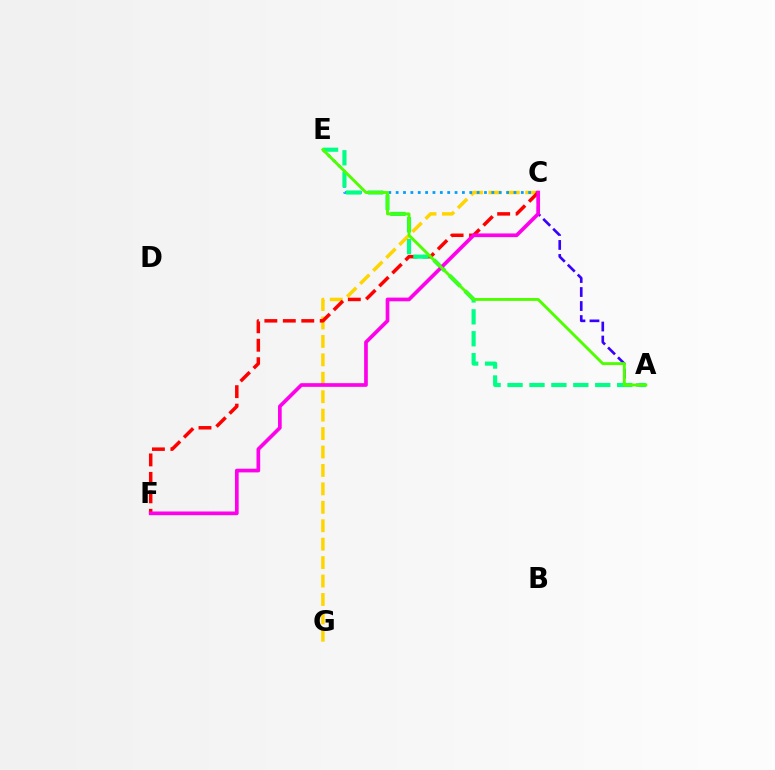{('C', 'G'): [{'color': '#ffd500', 'line_style': 'dashed', 'thickness': 2.5}], ('C', 'E'): [{'color': '#009eff', 'line_style': 'dotted', 'thickness': 2.0}], ('C', 'F'): [{'color': '#ff0000', 'line_style': 'dashed', 'thickness': 2.51}, {'color': '#ff00ed', 'line_style': 'solid', 'thickness': 2.65}], ('A', 'C'): [{'color': '#3700ff', 'line_style': 'dashed', 'thickness': 1.9}], ('A', 'E'): [{'color': '#00ff86', 'line_style': 'dashed', 'thickness': 2.98}, {'color': '#4fff00', 'line_style': 'solid', 'thickness': 2.09}]}